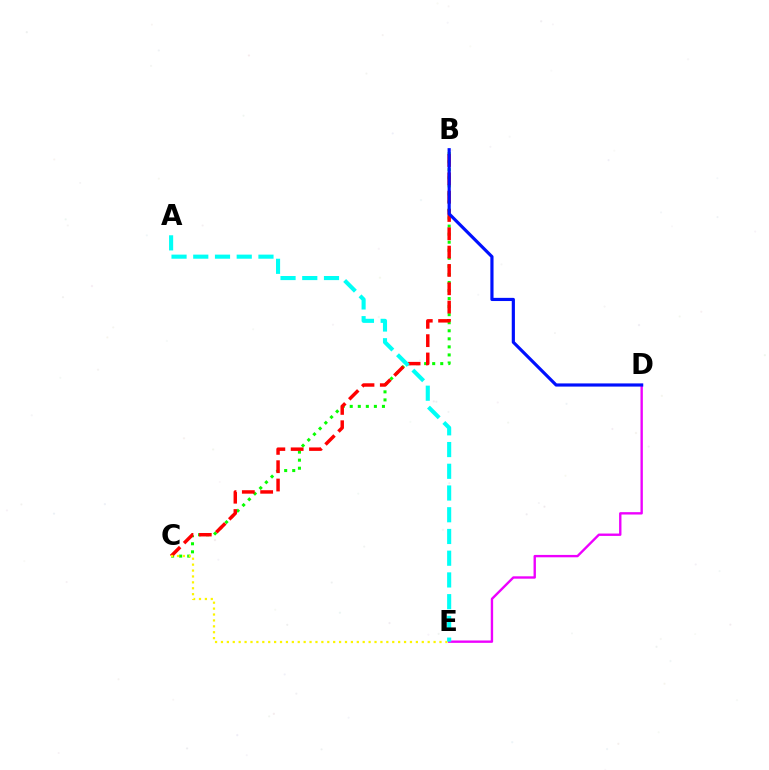{('B', 'C'): [{'color': '#08ff00', 'line_style': 'dotted', 'thickness': 2.19}, {'color': '#ff0000', 'line_style': 'dashed', 'thickness': 2.49}], ('D', 'E'): [{'color': '#ee00ff', 'line_style': 'solid', 'thickness': 1.71}], ('C', 'E'): [{'color': '#fcf500', 'line_style': 'dotted', 'thickness': 1.6}], ('B', 'D'): [{'color': '#0010ff', 'line_style': 'solid', 'thickness': 2.28}], ('A', 'E'): [{'color': '#00fff6', 'line_style': 'dashed', 'thickness': 2.95}]}